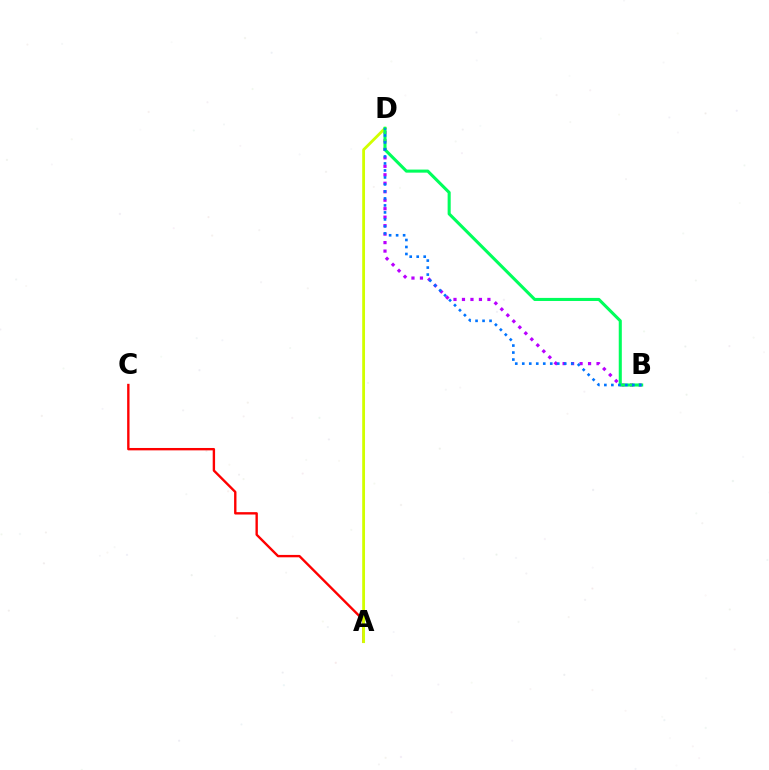{('B', 'D'): [{'color': '#b900ff', 'line_style': 'dotted', 'thickness': 2.3}, {'color': '#00ff5c', 'line_style': 'solid', 'thickness': 2.21}, {'color': '#0074ff', 'line_style': 'dotted', 'thickness': 1.9}], ('A', 'C'): [{'color': '#ff0000', 'line_style': 'solid', 'thickness': 1.71}], ('A', 'D'): [{'color': '#d1ff00', 'line_style': 'solid', 'thickness': 2.03}]}